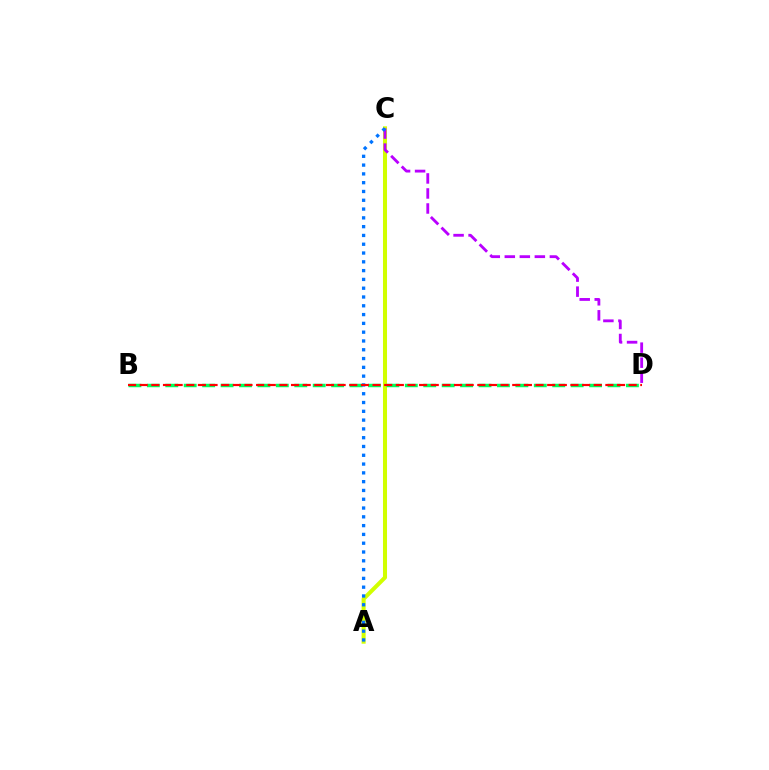{('A', 'C'): [{'color': '#d1ff00', 'line_style': 'solid', 'thickness': 2.91}, {'color': '#0074ff', 'line_style': 'dotted', 'thickness': 2.39}], ('B', 'D'): [{'color': '#00ff5c', 'line_style': 'dashed', 'thickness': 2.5}, {'color': '#ff0000', 'line_style': 'dashed', 'thickness': 1.58}], ('C', 'D'): [{'color': '#b900ff', 'line_style': 'dashed', 'thickness': 2.04}]}